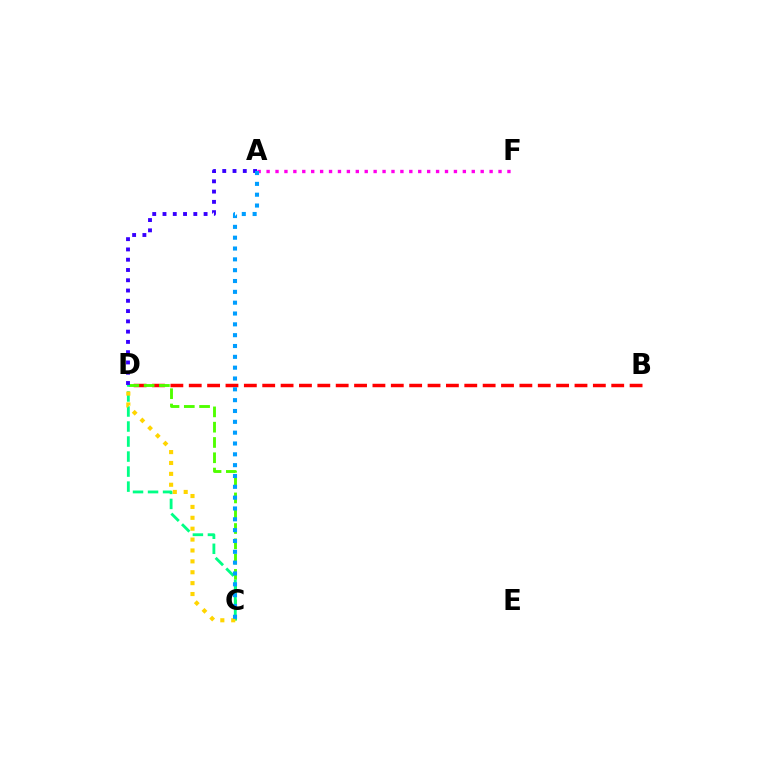{('B', 'D'): [{'color': '#ff0000', 'line_style': 'dashed', 'thickness': 2.5}], ('C', 'D'): [{'color': '#4fff00', 'line_style': 'dashed', 'thickness': 2.08}, {'color': '#00ff86', 'line_style': 'dashed', 'thickness': 2.04}, {'color': '#ffd500', 'line_style': 'dotted', 'thickness': 2.96}], ('A', 'F'): [{'color': '#ff00ed', 'line_style': 'dotted', 'thickness': 2.42}], ('A', 'D'): [{'color': '#3700ff', 'line_style': 'dotted', 'thickness': 2.79}], ('A', 'C'): [{'color': '#009eff', 'line_style': 'dotted', 'thickness': 2.94}]}